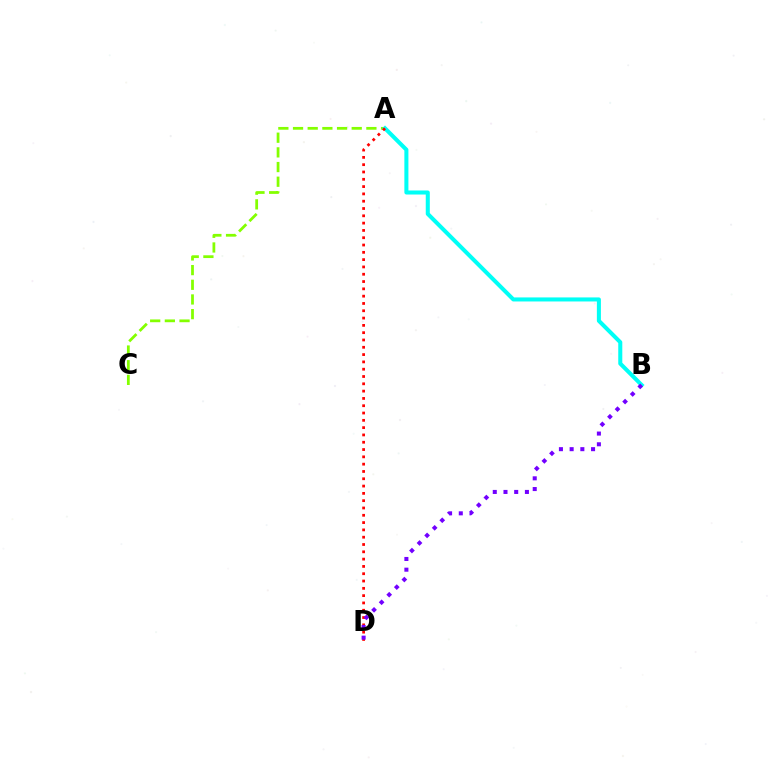{('A', 'C'): [{'color': '#84ff00', 'line_style': 'dashed', 'thickness': 1.99}], ('A', 'B'): [{'color': '#00fff6', 'line_style': 'solid', 'thickness': 2.91}], ('A', 'D'): [{'color': '#ff0000', 'line_style': 'dotted', 'thickness': 1.98}], ('B', 'D'): [{'color': '#7200ff', 'line_style': 'dotted', 'thickness': 2.91}]}